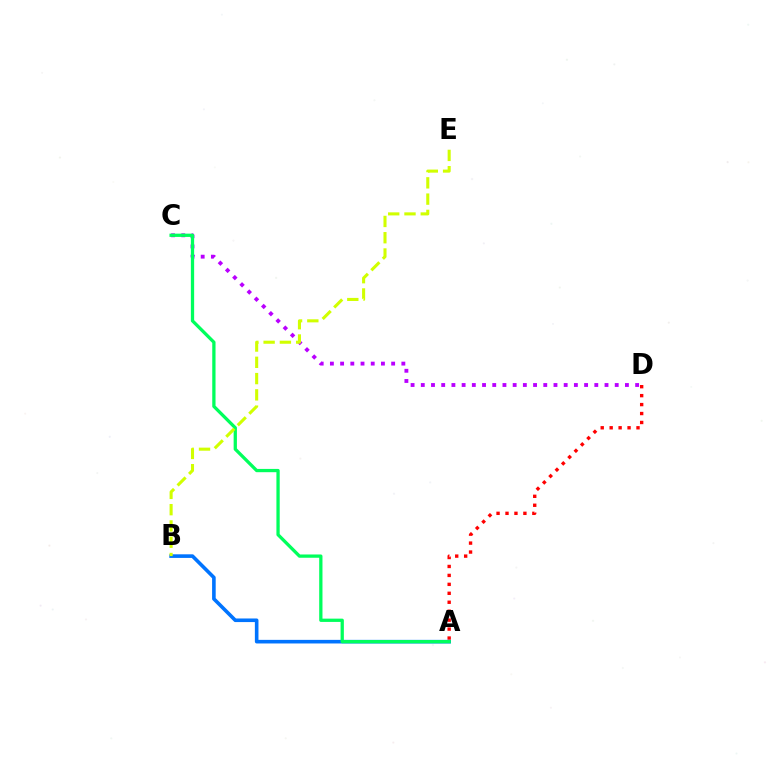{('A', 'D'): [{'color': '#ff0000', 'line_style': 'dotted', 'thickness': 2.43}], ('A', 'B'): [{'color': '#0074ff', 'line_style': 'solid', 'thickness': 2.59}], ('C', 'D'): [{'color': '#b900ff', 'line_style': 'dotted', 'thickness': 2.77}], ('A', 'C'): [{'color': '#00ff5c', 'line_style': 'solid', 'thickness': 2.36}], ('B', 'E'): [{'color': '#d1ff00', 'line_style': 'dashed', 'thickness': 2.21}]}